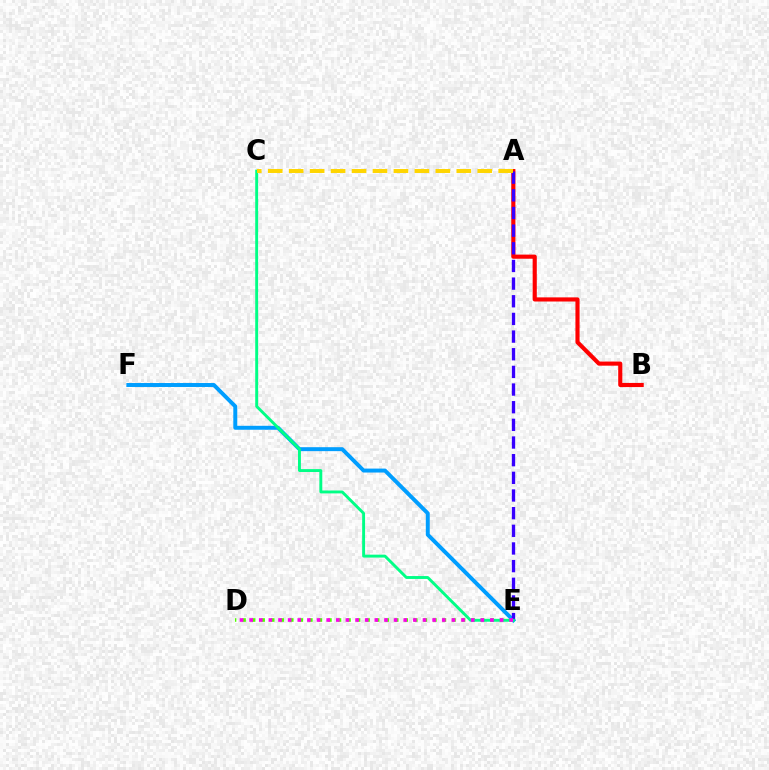{('D', 'E'): [{'color': '#4fff00', 'line_style': 'dotted', 'thickness': 2.59}, {'color': '#ff00ed', 'line_style': 'dotted', 'thickness': 2.62}], ('A', 'B'): [{'color': '#ff0000', 'line_style': 'solid', 'thickness': 2.98}], ('E', 'F'): [{'color': '#009eff', 'line_style': 'solid', 'thickness': 2.84}], ('A', 'E'): [{'color': '#3700ff', 'line_style': 'dashed', 'thickness': 2.4}], ('C', 'E'): [{'color': '#00ff86', 'line_style': 'solid', 'thickness': 2.09}], ('A', 'C'): [{'color': '#ffd500', 'line_style': 'dashed', 'thickness': 2.85}]}